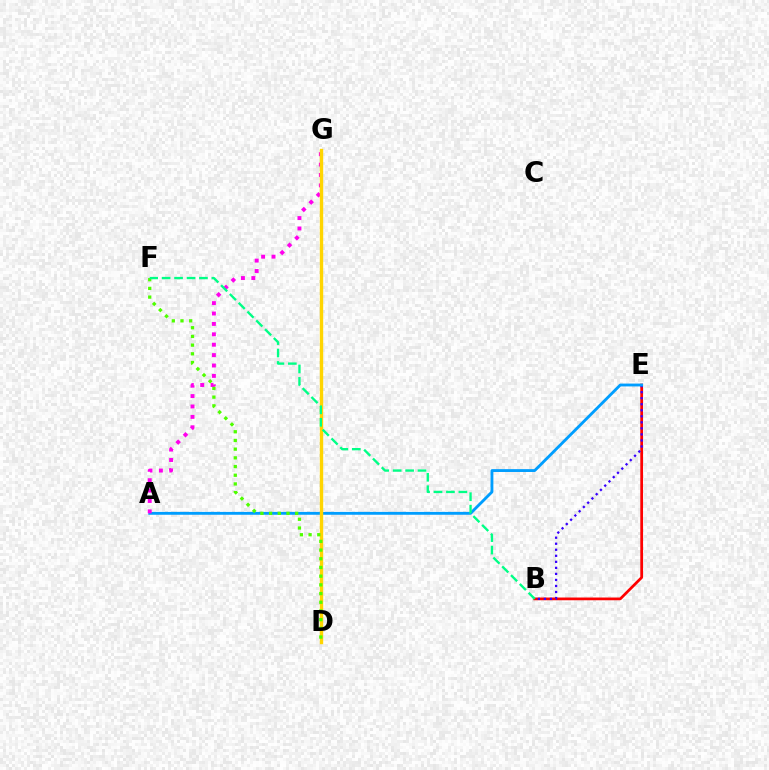{('B', 'E'): [{'color': '#ff0000', 'line_style': 'solid', 'thickness': 1.97}, {'color': '#3700ff', 'line_style': 'dotted', 'thickness': 1.64}], ('A', 'E'): [{'color': '#009eff', 'line_style': 'solid', 'thickness': 2.05}], ('A', 'G'): [{'color': '#ff00ed', 'line_style': 'dotted', 'thickness': 2.82}], ('D', 'G'): [{'color': '#ffd500', 'line_style': 'solid', 'thickness': 2.44}], ('D', 'F'): [{'color': '#4fff00', 'line_style': 'dotted', 'thickness': 2.36}], ('B', 'F'): [{'color': '#00ff86', 'line_style': 'dashed', 'thickness': 1.69}]}